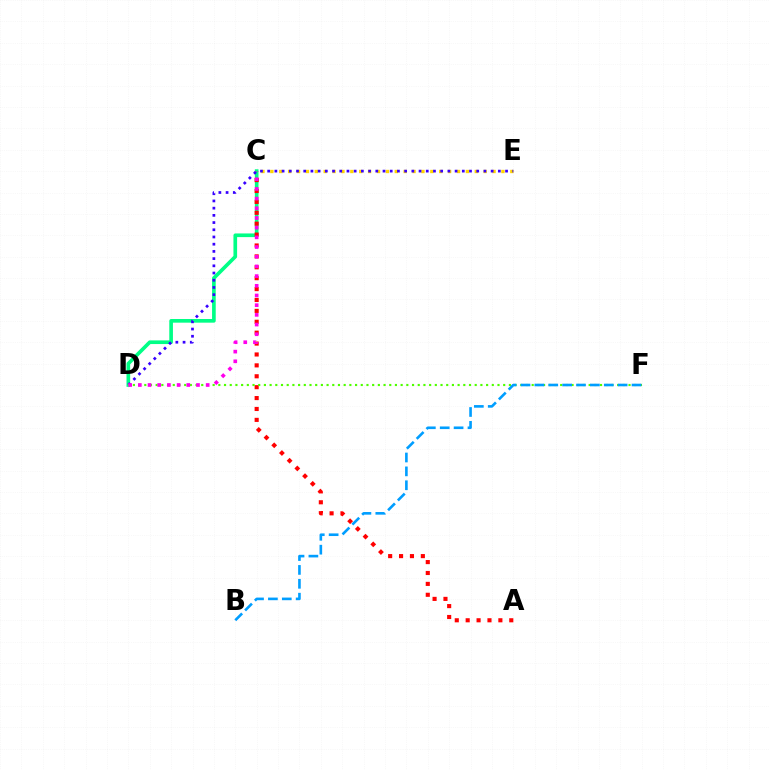{('C', 'D'): [{'color': '#00ff86', 'line_style': 'solid', 'thickness': 2.64}, {'color': '#ff00ed', 'line_style': 'dotted', 'thickness': 2.63}], ('A', 'C'): [{'color': '#ff0000', 'line_style': 'dotted', 'thickness': 2.96}], ('C', 'E'): [{'color': '#ffd500', 'line_style': 'dotted', 'thickness': 2.41}], ('D', 'E'): [{'color': '#3700ff', 'line_style': 'dotted', 'thickness': 1.96}], ('D', 'F'): [{'color': '#4fff00', 'line_style': 'dotted', 'thickness': 1.55}], ('B', 'F'): [{'color': '#009eff', 'line_style': 'dashed', 'thickness': 1.89}]}